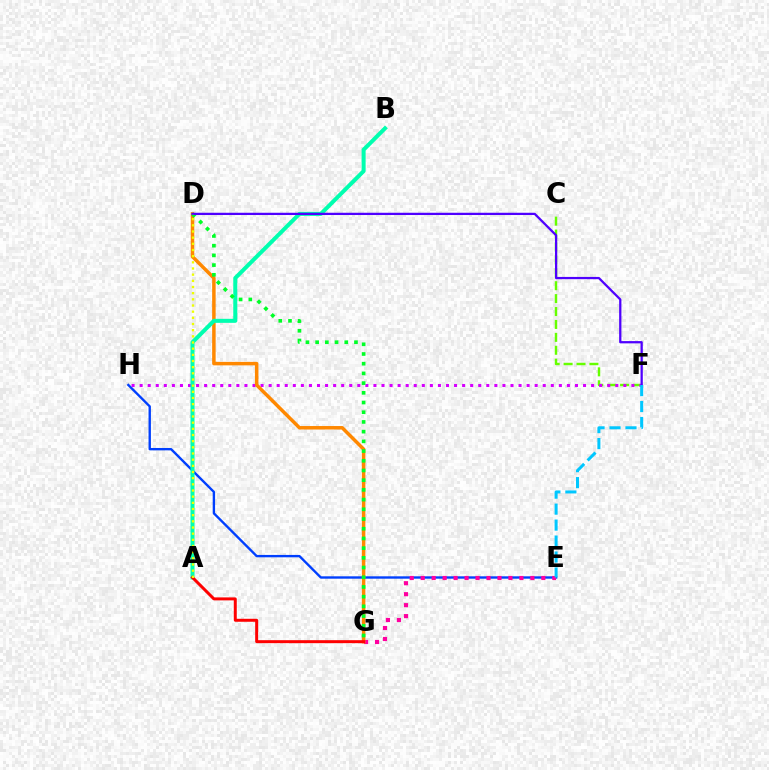{('C', 'F'): [{'color': '#66ff00', 'line_style': 'dashed', 'thickness': 1.75}], ('E', 'H'): [{'color': '#003fff', 'line_style': 'solid', 'thickness': 1.71}], ('E', 'G'): [{'color': '#ff00a0', 'line_style': 'dotted', 'thickness': 2.98}], ('F', 'H'): [{'color': '#d600ff', 'line_style': 'dotted', 'thickness': 2.19}], ('D', 'G'): [{'color': '#ff8800', 'line_style': 'solid', 'thickness': 2.51}, {'color': '#00ff27', 'line_style': 'dotted', 'thickness': 2.64}], ('A', 'B'): [{'color': '#00ffaf', 'line_style': 'solid', 'thickness': 2.9}], ('A', 'G'): [{'color': '#ff0000', 'line_style': 'solid', 'thickness': 2.14}], ('D', 'F'): [{'color': '#4f00ff', 'line_style': 'solid', 'thickness': 1.63}], ('E', 'F'): [{'color': '#00c7ff', 'line_style': 'dashed', 'thickness': 2.17}], ('A', 'D'): [{'color': '#eeff00', 'line_style': 'dotted', 'thickness': 1.68}]}